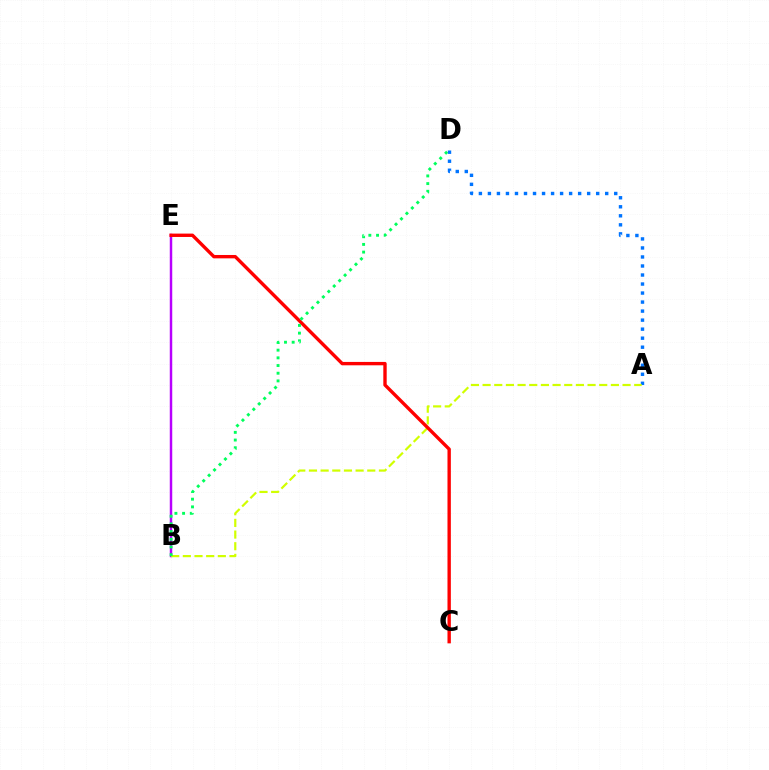{('B', 'E'): [{'color': '#b900ff', 'line_style': 'solid', 'thickness': 1.78}], ('A', 'D'): [{'color': '#0074ff', 'line_style': 'dotted', 'thickness': 2.45}], ('A', 'B'): [{'color': '#d1ff00', 'line_style': 'dashed', 'thickness': 1.58}], ('C', 'E'): [{'color': '#ff0000', 'line_style': 'solid', 'thickness': 2.43}], ('B', 'D'): [{'color': '#00ff5c', 'line_style': 'dotted', 'thickness': 2.09}]}